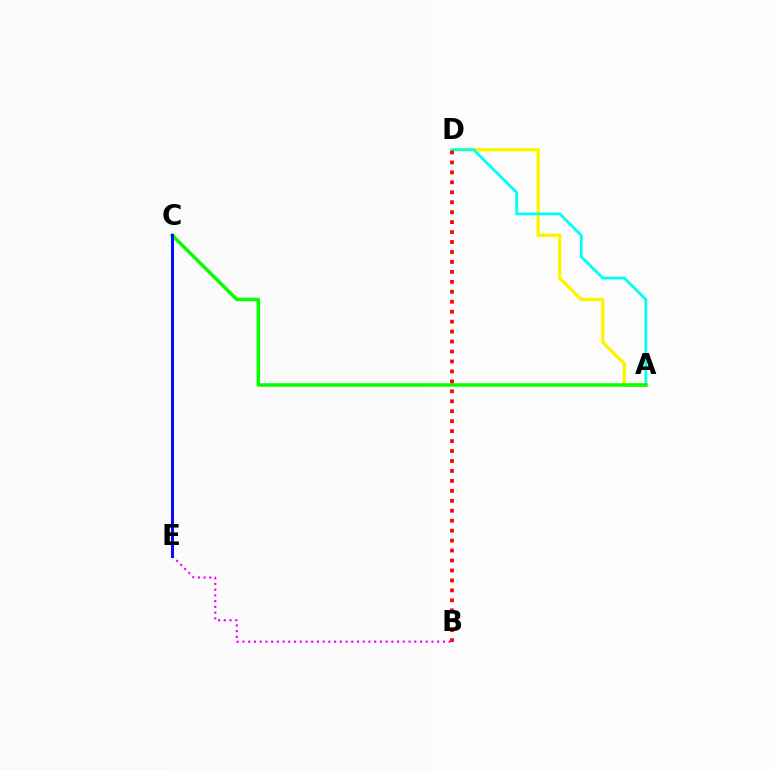{('B', 'E'): [{'color': '#ee00ff', 'line_style': 'dotted', 'thickness': 1.56}], ('A', 'D'): [{'color': '#fcf500', 'line_style': 'solid', 'thickness': 2.42}, {'color': '#00fff6', 'line_style': 'solid', 'thickness': 2.01}], ('A', 'C'): [{'color': '#08ff00', 'line_style': 'solid', 'thickness': 2.55}], ('B', 'D'): [{'color': '#ff0000', 'line_style': 'dotted', 'thickness': 2.7}], ('C', 'E'): [{'color': '#0010ff', 'line_style': 'solid', 'thickness': 2.19}]}